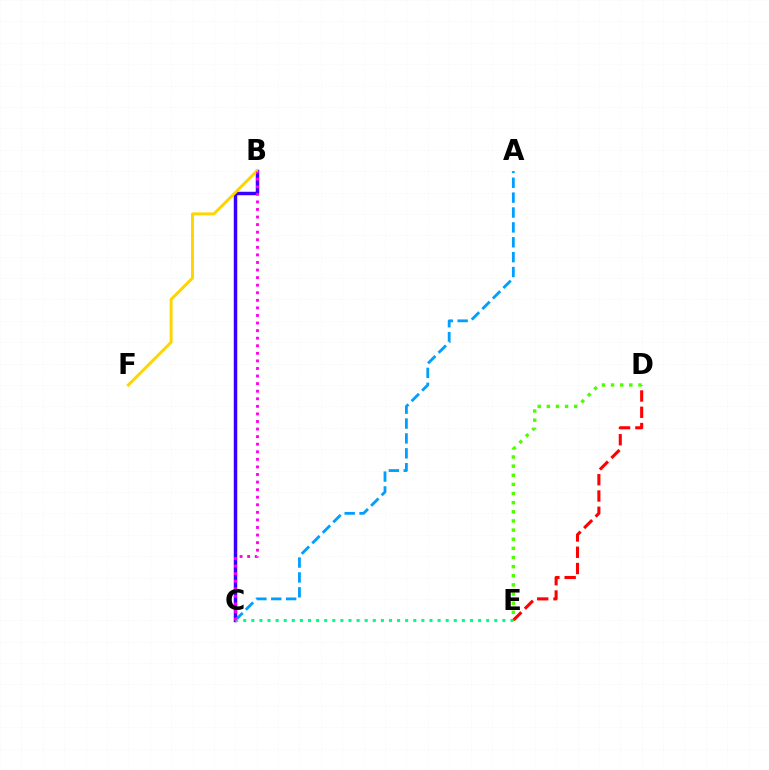{('B', 'C'): [{'color': '#3700ff', 'line_style': 'solid', 'thickness': 2.5}, {'color': '#ff00ed', 'line_style': 'dotted', 'thickness': 2.06}], ('A', 'C'): [{'color': '#009eff', 'line_style': 'dashed', 'thickness': 2.02}], ('C', 'E'): [{'color': '#00ff86', 'line_style': 'dotted', 'thickness': 2.2}], ('D', 'E'): [{'color': '#ff0000', 'line_style': 'dashed', 'thickness': 2.21}, {'color': '#4fff00', 'line_style': 'dotted', 'thickness': 2.48}], ('B', 'F'): [{'color': '#ffd500', 'line_style': 'solid', 'thickness': 2.12}]}